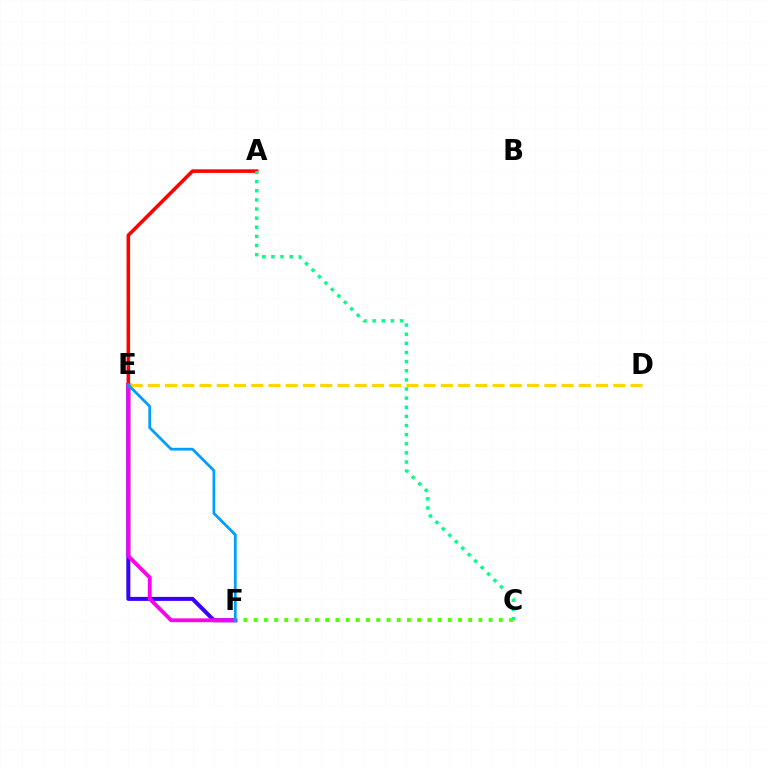{('E', 'F'): [{'color': '#3700ff', 'line_style': 'solid', 'thickness': 2.88}, {'color': '#ff00ed', 'line_style': 'solid', 'thickness': 2.75}, {'color': '#009eff', 'line_style': 'solid', 'thickness': 1.98}], ('A', 'E'): [{'color': '#ff0000', 'line_style': 'solid', 'thickness': 2.57}], ('C', 'F'): [{'color': '#4fff00', 'line_style': 'dotted', 'thickness': 2.78}], ('D', 'E'): [{'color': '#ffd500', 'line_style': 'dashed', 'thickness': 2.34}], ('A', 'C'): [{'color': '#00ff86', 'line_style': 'dotted', 'thickness': 2.48}]}